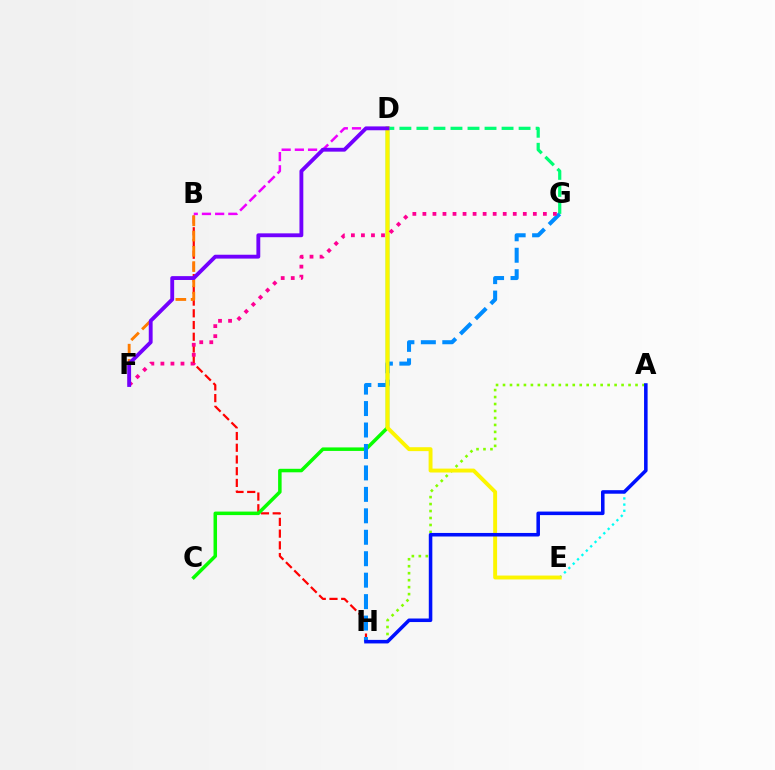{('B', 'H'): [{'color': '#ff0000', 'line_style': 'dashed', 'thickness': 1.59}], ('D', 'G'): [{'color': '#00ff74', 'line_style': 'dashed', 'thickness': 2.31}], ('B', 'F'): [{'color': '#ff7c00', 'line_style': 'dashed', 'thickness': 2.07}], ('B', 'D'): [{'color': '#ee00ff', 'line_style': 'dashed', 'thickness': 1.79}], ('A', 'H'): [{'color': '#84ff00', 'line_style': 'dotted', 'thickness': 1.89}, {'color': '#0010ff', 'line_style': 'solid', 'thickness': 2.55}], ('C', 'D'): [{'color': '#08ff00', 'line_style': 'solid', 'thickness': 2.53}], ('A', 'E'): [{'color': '#00fff6', 'line_style': 'dotted', 'thickness': 1.67}], ('G', 'H'): [{'color': '#008cff', 'line_style': 'dashed', 'thickness': 2.91}], ('D', 'E'): [{'color': '#fcf500', 'line_style': 'solid', 'thickness': 2.81}], ('F', 'G'): [{'color': '#ff0094', 'line_style': 'dotted', 'thickness': 2.73}], ('D', 'F'): [{'color': '#7200ff', 'line_style': 'solid', 'thickness': 2.77}]}